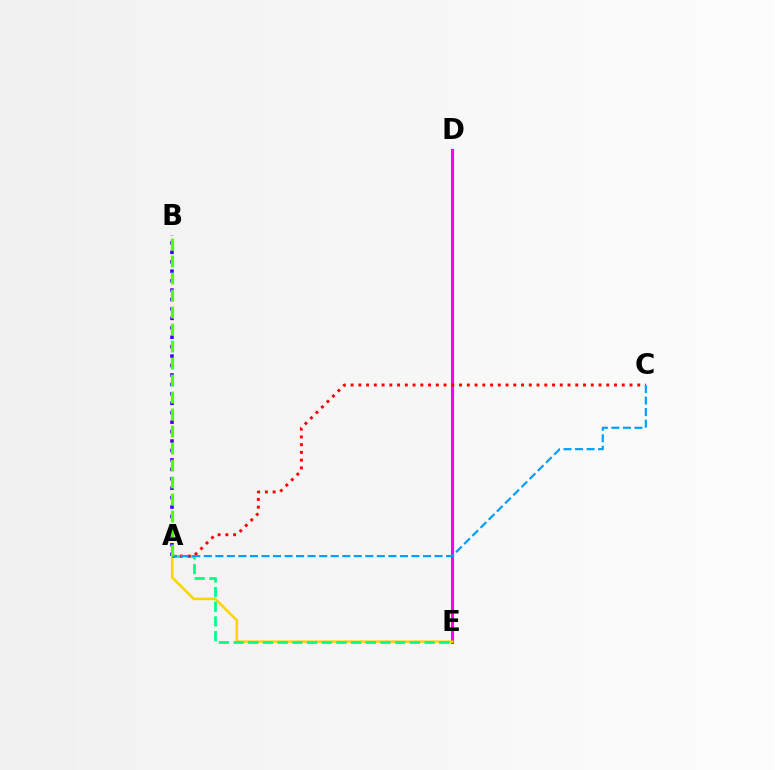{('A', 'B'): [{'color': '#3700ff', 'line_style': 'dotted', 'thickness': 2.56}, {'color': '#4fff00', 'line_style': 'dashed', 'thickness': 2.31}], ('D', 'E'): [{'color': '#ff00ed', 'line_style': 'solid', 'thickness': 2.22}], ('A', 'E'): [{'color': '#ffd500', 'line_style': 'solid', 'thickness': 1.86}, {'color': '#00ff86', 'line_style': 'dashed', 'thickness': 2.0}], ('A', 'C'): [{'color': '#ff0000', 'line_style': 'dotted', 'thickness': 2.11}, {'color': '#009eff', 'line_style': 'dashed', 'thickness': 1.57}]}